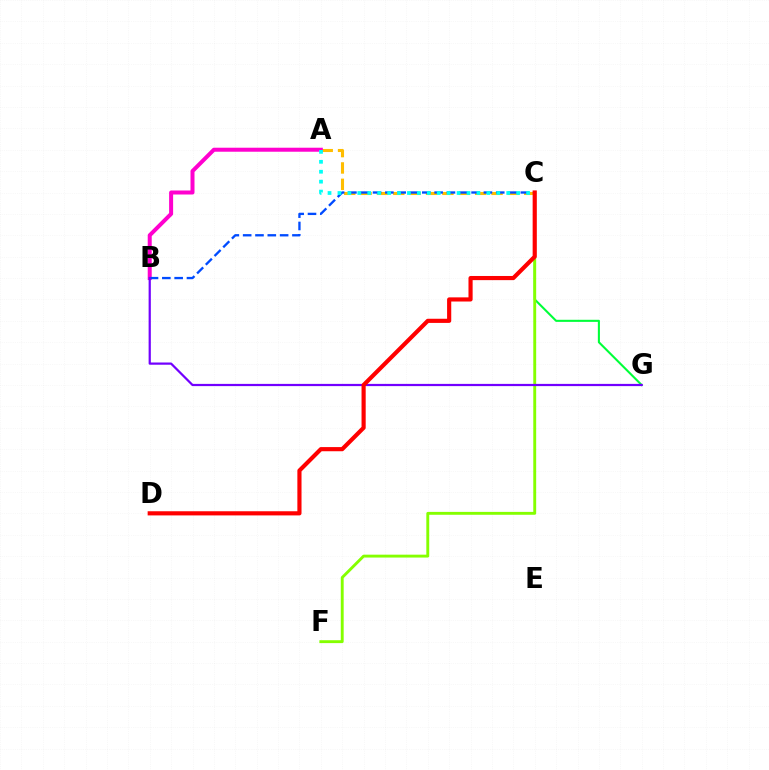{('A', 'C'): [{'color': '#ffbd00', 'line_style': 'dashed', 'thickness': 2.22}, {'color': '#00fff6', 'line_style': 'dotted', 'thickness': 2.7}], ('C', 'G'): [{'color': '#00ff39', 'line_style': 'solid', 'thickness': 1.5}], ('A', 'B'): [{'color': '#ff00cf', 'line_style': 'solid', 'thickness': 2.89}], ('B', 'C'): [{'color': '#004bff', 'line_style': 'dashed', 'thickness': 1.67}], ('C', 'F'): [{'color': '#84ff00', 'line_style': 'solid', 'thickness': 2.08}], ('B', 'G'): [{'color': '#7200ff', 'line_style': 'solid', 'thickness': 1.6}], ('C', 'D'): [{'color': '#ff0000', 'line_style': 'solid', 'thickness': 2.99}]}